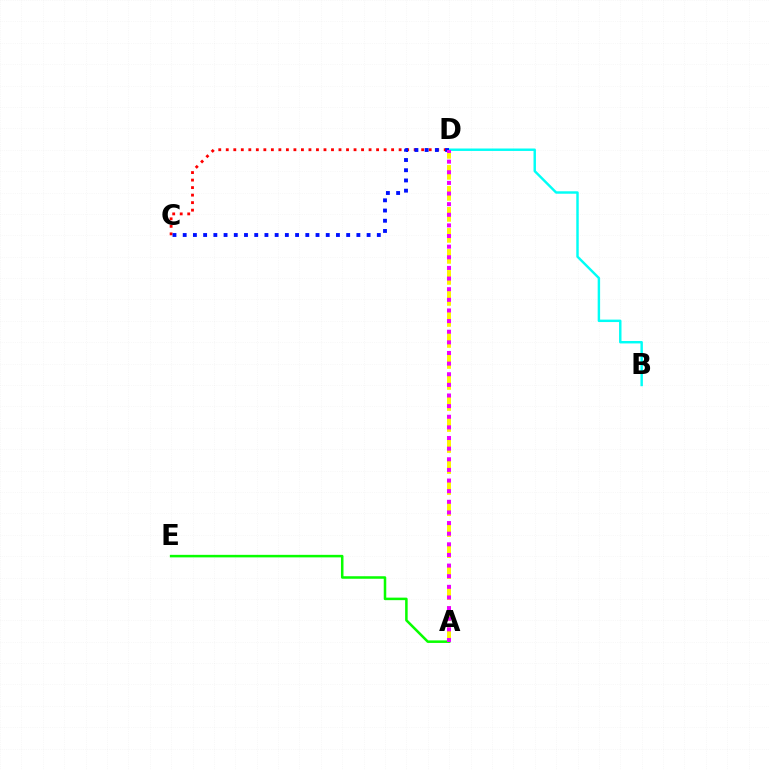{('A', 'D'): [{'color': '#fcf500', 'line_style': 'dashed', 'thickness': 2.85}, {'color': '#ee00ff', 'line_style': 'dotted', 'thickness': 2.89}], ('B', 'D'): [{'color': '#00fff6', 'line_style': 'solid', 'thickness': 1.75}], ('C', 'D'): [{'color': '#ff0000', 'line_style': 'dotted', 'thickness': 2.04}, {'color': '#0010ff', 'line_style': 'dotted', 'thickness': 2.78}], ('A', 'E'): [{'color': '#08ff00', 'line_style': 'solid', 'thickness': 1.82}]}